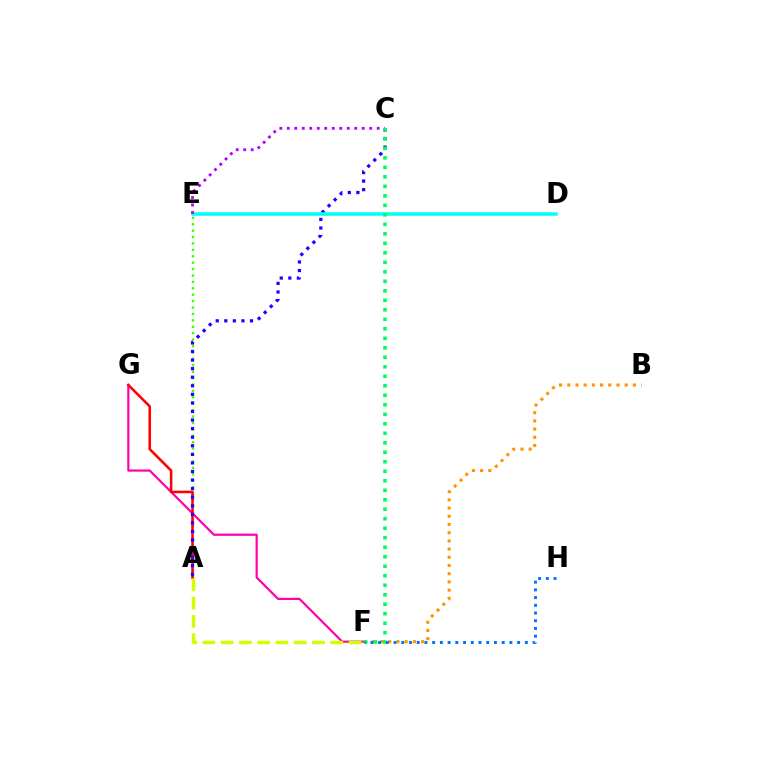{('F', 'G'): [{'color': '#ff00ac', 'line_style': 'solid', 'thickness': 1.59}], ('A', 'E'): [{'color': '#3dff00', 'line_style': 'dotted', 'thickness': 1.74}], ('A', 'G'): [{'color': '#ff0000', 'line_style': 'solid', 'thickness': 1.84}], ('A', 'C'): [{'color': '#2500ff', 'line_style': 'dotted', 'thickness': 2.33}], ('B', 'F'): [{'color': '#ff9400', 'line_style': 'dotted', 'thickness': 2.23}], ('D', 'E'): [{'color': '#00fff6', 'line_style': 'solid', 'thickness': 2.52}], ('C', 'E'): [{'color': '#b900ff', 'line_style': 'dotted', 'thickness': 2.04}], ('C', 'F'): [{'color': '#00ff5c', 'line_style': 'dotted', 'thickness': 2.58}], ('F', 'H'): [{'color': '#0074ff', 'line_style': 'dotted', 'thickness': 2.1}], ('A', 'F'): [{'color': '#d1ff00', 'line_style': 'dashed', 'thickness': 2.48}]}